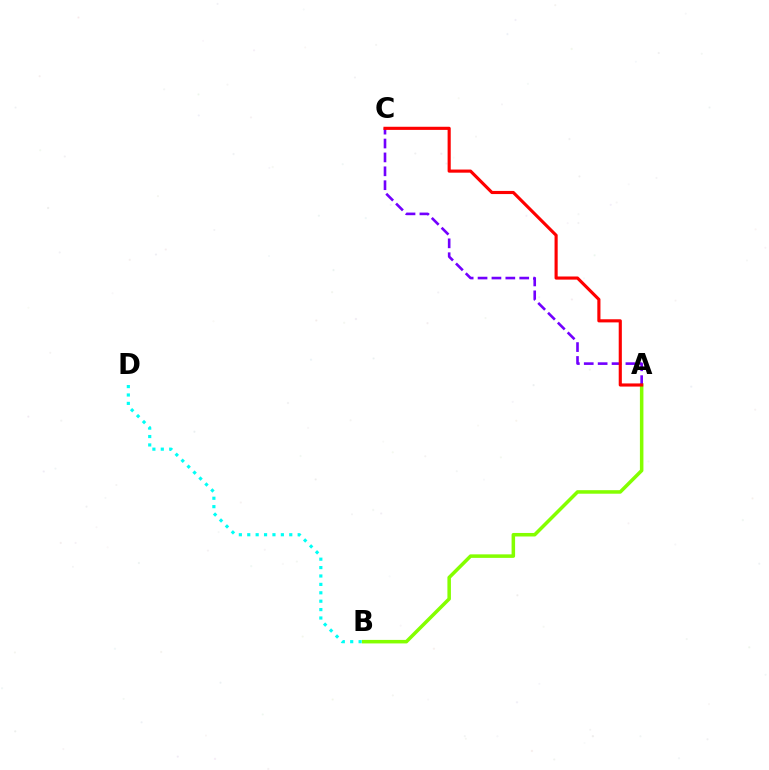{('A', 'B'): [{'color': '#84ff00', 'line_style': 'solid', 'thickness': 2.54}], ('A', 'C'): [{'color': '#7200ff', 'line_style': 'dashed', 'thickness': 1.89}, {'color': '#ff0000', 'line_style': 'solid', 'thickness': 2.25}], ('B', 'D'): [{'color': '#00fff6', 'line_style': 'dotted', 'thickness': 2.28}]}